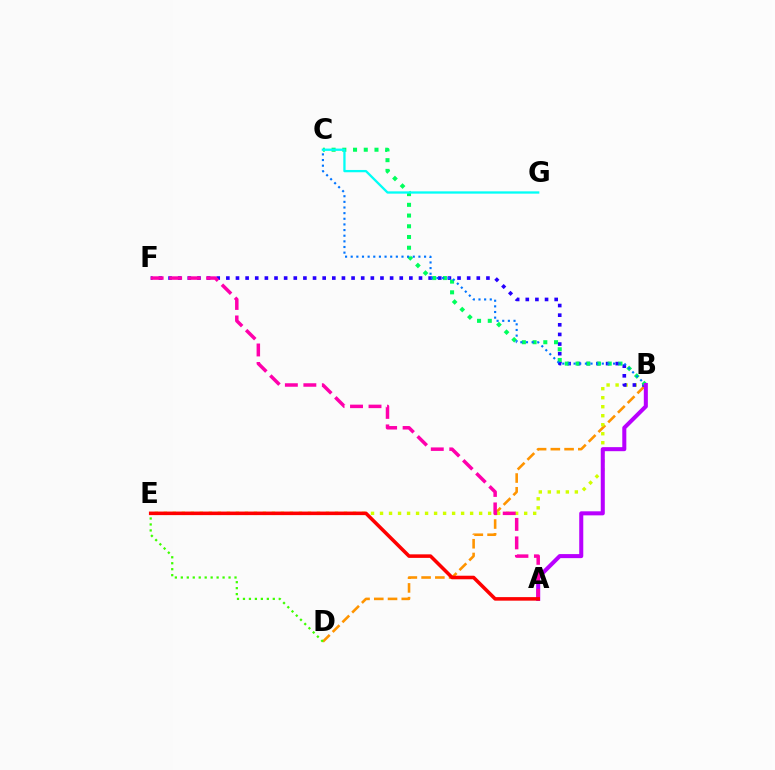{('B', 'D'): [{'color': '#ff9400', 'line_style': 'dashed', 'thickness': 1.87}], ('B', 'E'): [{'color': '#d1ff00', 'line_style': 'dotted', 'thickness': 2.45}], ('B', 'F'): [{'color': '#2500ff', 'line_style': 'dotted', 'thickness': 2.62}], ('B', 'C'): [{'color': '#00ff5c', 'line_style': 'dotted', 'thickness': 2.91}, {'color': '#0074ff', 'line_style': 'dotted', 'thickness': 1.53}], ('C', 'G'): [{'color': '#00fff6', 'line_style': 'solid', 'thickness': 1.65}], ('A', 'B'): [{'color': '#b900ff', 'line_style': 'solid', 'thickness': 2.91}], ('D', 'E'): [{'color': '#3dff00', 'line_style': 'dotted', 'thickness': 1.62}], ('A', 'F'): [{'color': '#ff00ac', 'line_style': 'dashed', 'thickness': 2.51}], ('A', 'E'): [{'color': '#ff0000', 'line_style': 'solid', 'thickness': 2.55}]}